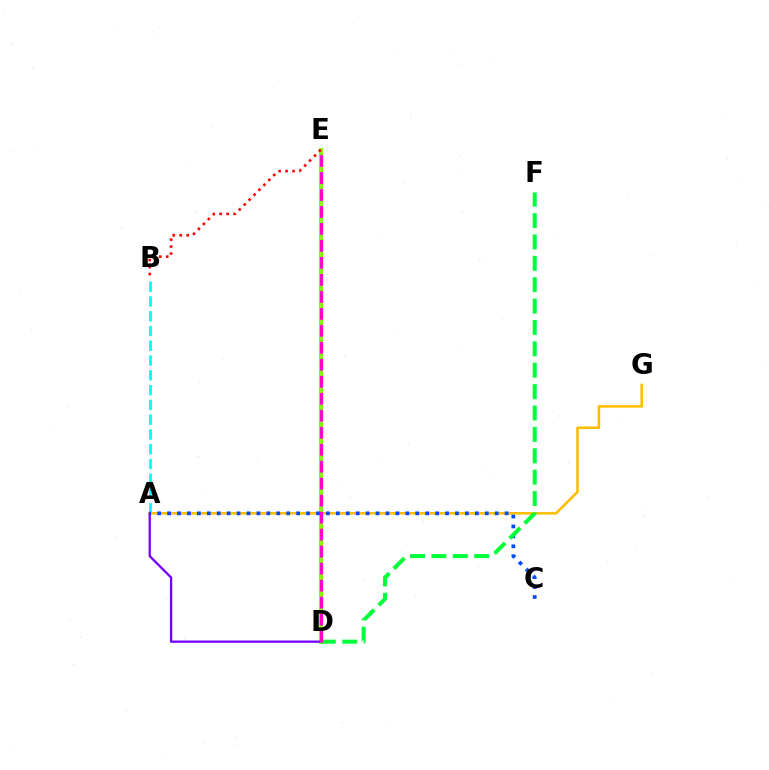{('D', 'E'): [{'color': '#84ff00', 'line_style': 'solid', 'thickness': 2.99}, {'color': '#ff00cf', 'line_style': 'dashed', 'thickness': 2.31}], ('A', 'B'): [{'color': '#00fff6', 'line_style': 'dashed', 'thickness': 2.01}], ('A', 'G'): [{'color': '#ffbd00', 'line_style': 'solid', 'thickness': 1.85}], ('A', 'D'): [{'color': '#7200ff', 'line_style': 'solid', 'thickness': 1.65}], ('A', 'C'): [{'color': '#004bff', 'line_style': 'dotted', 'thickness': 2.7}], ('B', 'E'): [{'color': '#ff0000', 'line_style': 'dotted', 'thickness': 1.89}], ('D', 'F'): [{'color': '#00ff39', 'line_style': 'dashed', 'thickness': 2.91}]}